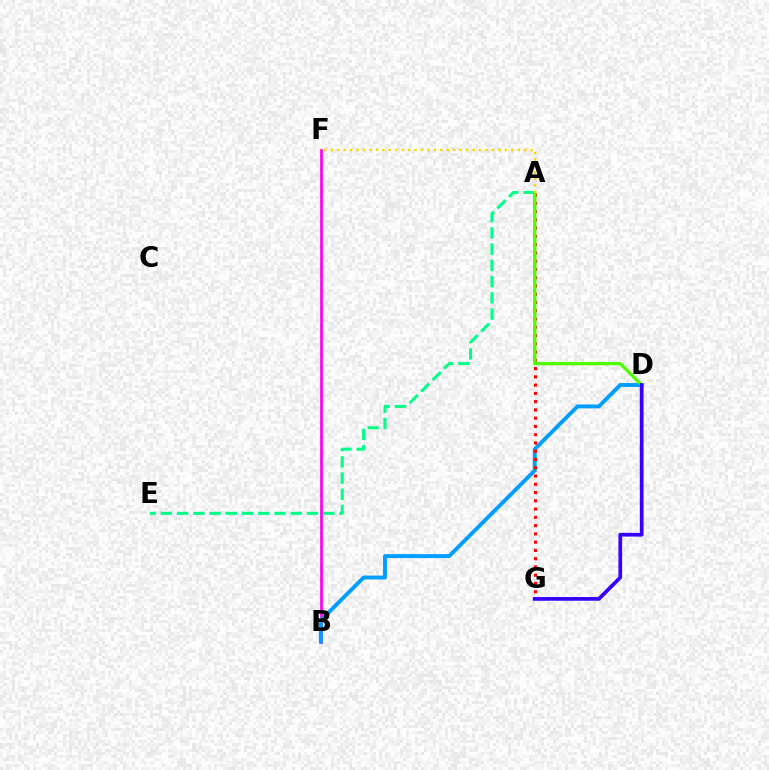{('B', 'F'): [{'color': '#ff00ed', 'line_style': 'solid', 'thickness': 1.93}], ('A', 'E'): [{'color': '#00ff86', 'line_style': 'dashed', 'thickness': 2.21}], ('B', 'D'): [{'color': '#009eff', 'line_style': 'solid', 'thickness': 2.81}], ('A', 'G'): [{'color': '#ff0000', 'line_style': 'dotted', 'thickness': 2.25}], ('A', 'D'): [{'color': '#4fff00', 'line_style': 'solid', 'thickness': 2.4}], ('D', 'G'): [{'color': '#3700ff', 'line_style': 'solid', 'thickness': 2.68}], ('A', 'F'): [{'color': '#ffd500', 'line_style': 'dotted', 'thickness': 1.75}]}